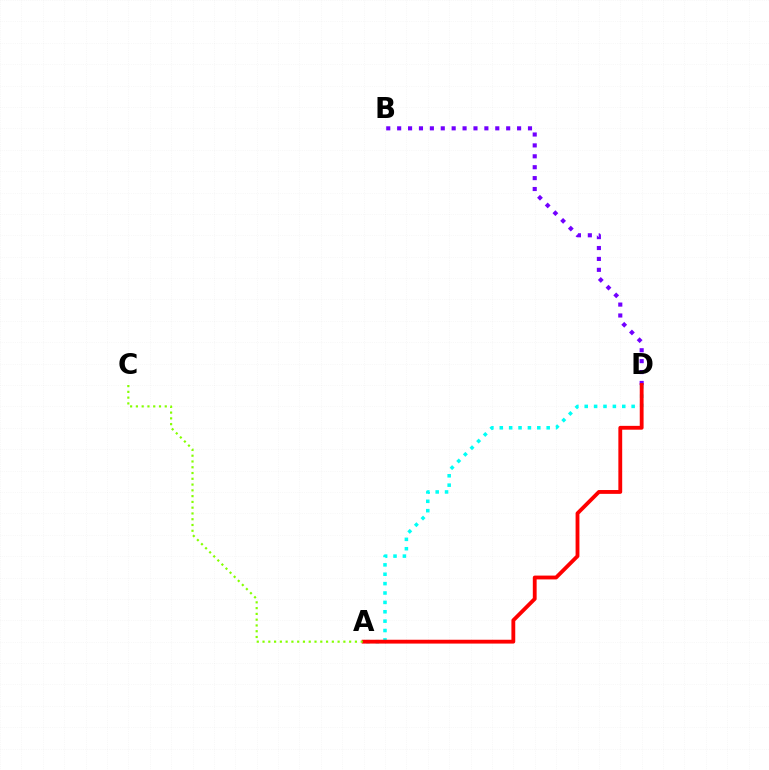{('B', 'D'): [{'color': '#7200ff', 'line_style': 'dotted', 'thickness': 2.96}], ('A', 'D'): [{'color': '#00fff6', 'line_style': 'dotted', 'thickness': 2.55}, {'color': '#ff0000', 'line_style': 'solid', 'thickness': 2.76}], ('A', 'C'): [{'color': '#84ff00', 'line_style': 'dotted', 'thickness': 1.57}]}